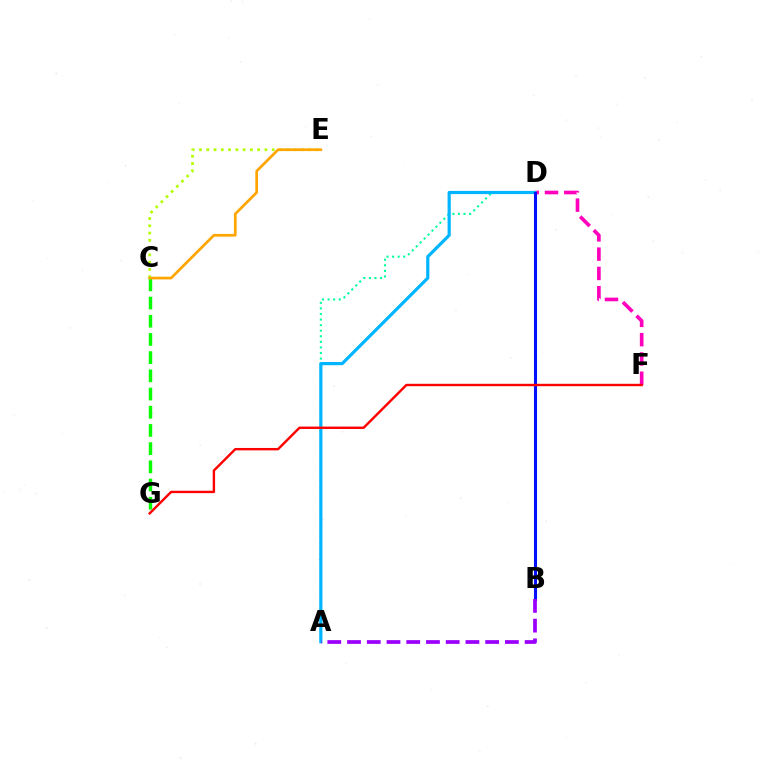{('A', 'D'): [{'color': '#00ff9d', 'line_style': 'dotted', 'thickness': 1.51}, {'color': '#00b5ff', 'line_style': 'solid', 'thickness': 2.29}], ('D', 'F'): [{'color': '#ff00bd', 'line_style': 'dashed', 'thickness': 2.62}], ('C', 'G'): [{'color': '#08ff00', 'line_style': 'dashed', 'thickness': 2.47}], ('C', 'E'): [{'color': '#b3ff00', 'line_style': 'dotted', 'thickness': 1.98}, {'color': '#ffa500', 'line_style': 'solid', 'thickness': 1.95}], ('B', 'D'): [{'color': '#0010ff', 'line_style': 'solid', 'thickness': 2.2}], ('F', 'G'): [{'color': '#ff0000', 'line_style': 'solid', 'thickness': 1.73}], ('A', 'B'): [{'color': '#9b00ff', 'line_style': 'dashed', 'thickness': 2.68}]}